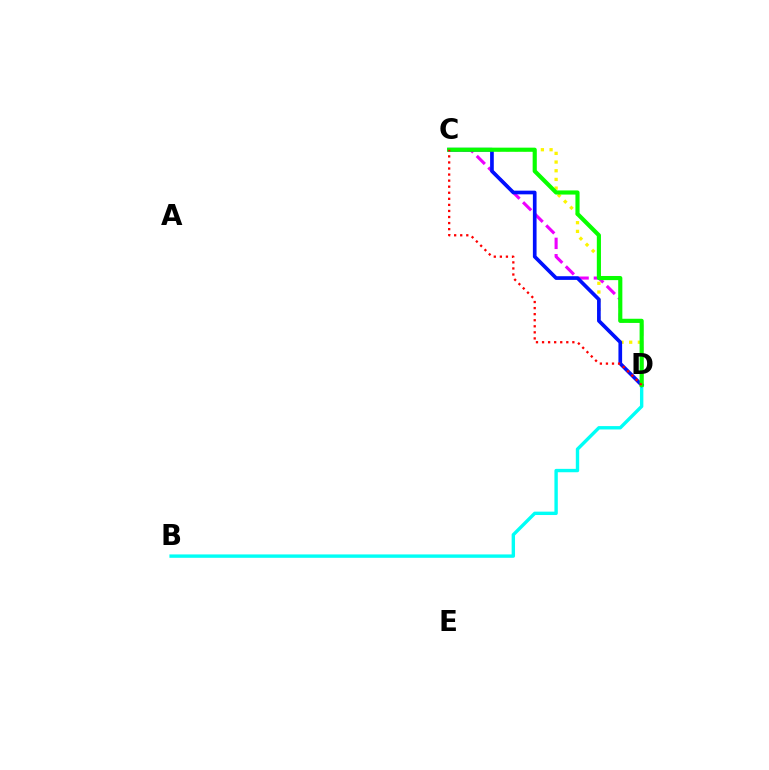{('C', 'D'): [{'color': '#ee00ff', 'line_style': 'dashed', 'thickness': 2.22}, {'color': '#fcf500', 'line_style': 'dotted', 'thickness': 2.36}, {'color': '#0010ff', 'line_style': 'solid', 'thickness': 2.65}, {'color': '#08ff00', 'line_style': 'solid', 'thickness': 2.98}, {'color': '#ff0000', 'line_style': 'dotted', 'thickness': 1.65}], ('B', 'D'): [{'color': '#00fff6', 'line_style': 'solid', 'thickness': 2.44}]}